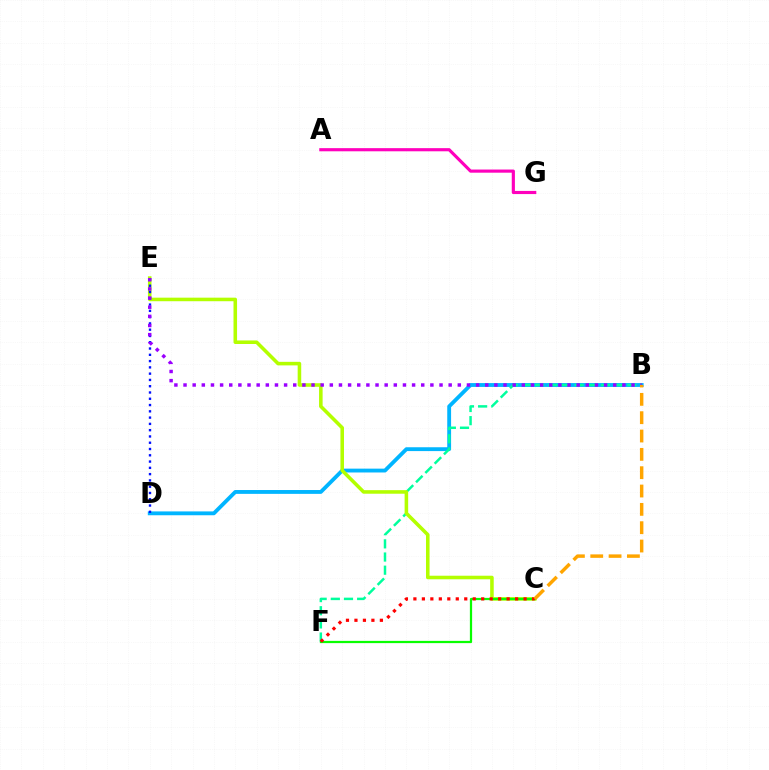{('B', 'D'): [{'color': '#00b5ff', 'line_style': 'solid', 'thickness': 2.77}], ('B', 'F'): [{'color': '#00ff9d', 'line_style': 'dashed', 'thickness': 1.79}], ('C', 'E'): [{'color': '#b3ff00', 'line_style': 'solid', 'thickness': 2.56}], ('D', 'E'): [{'color': '#0010ff', 'line_style': 'dotted', 'thickness': 1.71}], ('B', 'E'): [{'color': '#9b00ff', 'line_style': 'dotted', 'thickness': 2.48}], ('A', 'G'): [{'color': '#ff00bd', 'line_style': 'solid', 'thickness': 2.27}], ('C', 'F'): [{'color': '#08ff00', 'line_style': 'solid', 'thickness': 1.61}, {'color': '#ff0000', 'line_style': 'dotted', 'thickness': 2.3}], ('B', 'C'): [{'color': '#ffa500', 'line_style': 'dashed', 'thickness': 2.49}]}